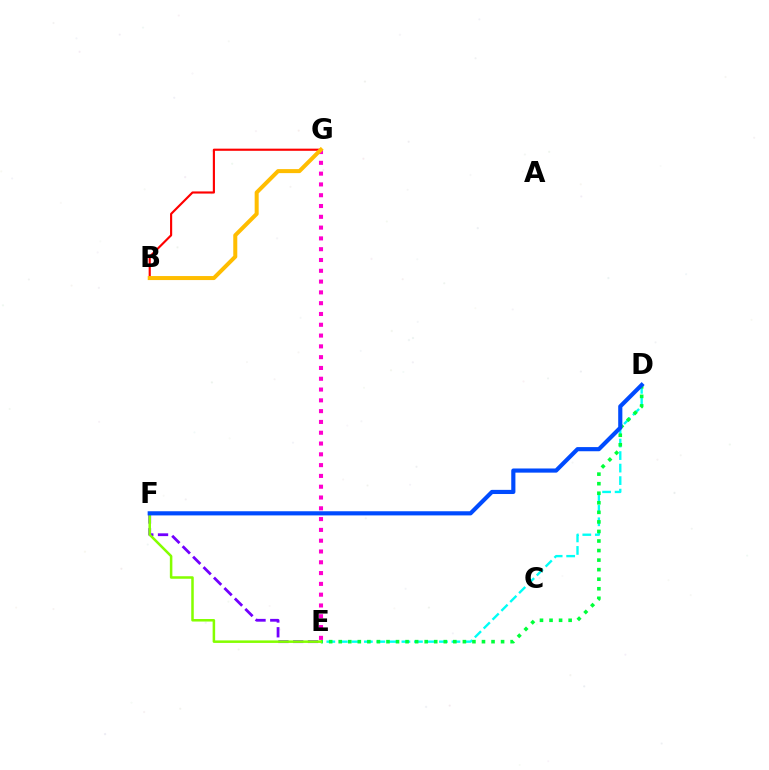{('B', 'G'): [{'color': '#ff0000', 'line_style': 'solid', 'thickness': 1.55}, {'color': '#ffbd00', 'line_style': 'solid', 'thickness': 2.89}], ('D', 'E'): [{'color': '#00fff6', 'line_style': 'dashed', 'thickness': 1.7}, {'color': '#00ff39', 'line_style': 'dotted', 'thickness': 2.59}], ('E', 'F'): [{'color': '#7200ff', 'line_style': 'dashed', 'thickness': 2.01}, {'color': '#84ff00', 'line_style': 'solid', 'thickness': 1.82}], ('E', 'G'): [{'color': '#ff00cf', 'line_style': 'dotted', 'thickness': 2.93}], ('D', 'F'): [{'color': '#004bff', 'line_style': 'solid', 'thickness': 2.99}]}